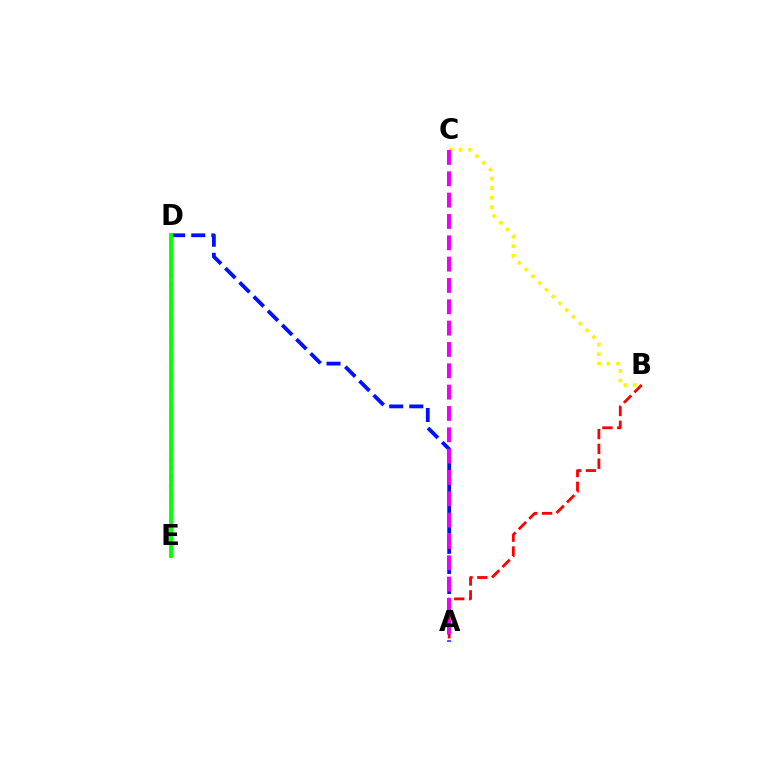{('A', 'B'): [{'color': '#ff0000', 'line_style': 'dashed', 'thickness': 2.01}], ('B', 'C'): [{'color': '#fcf500', 'line_style': 'dotted', 'thickness': 2.6}], ('A', 'D'): [{'color': '#0010ff', 'line_style': 'dashed', 'thickness': 2.73}], ('D', 'E'): [{'color': '#00fff6', 'line_style': 'dashed', 'thickness': 2.37}, {'color': '#08ff00', 'line_style': 'solid', 'thickness': 2.77}], ('A', 'C'): [{'color': '#ee00ff', 'line_style': 'dashed', 'thickness': 2.9}]}